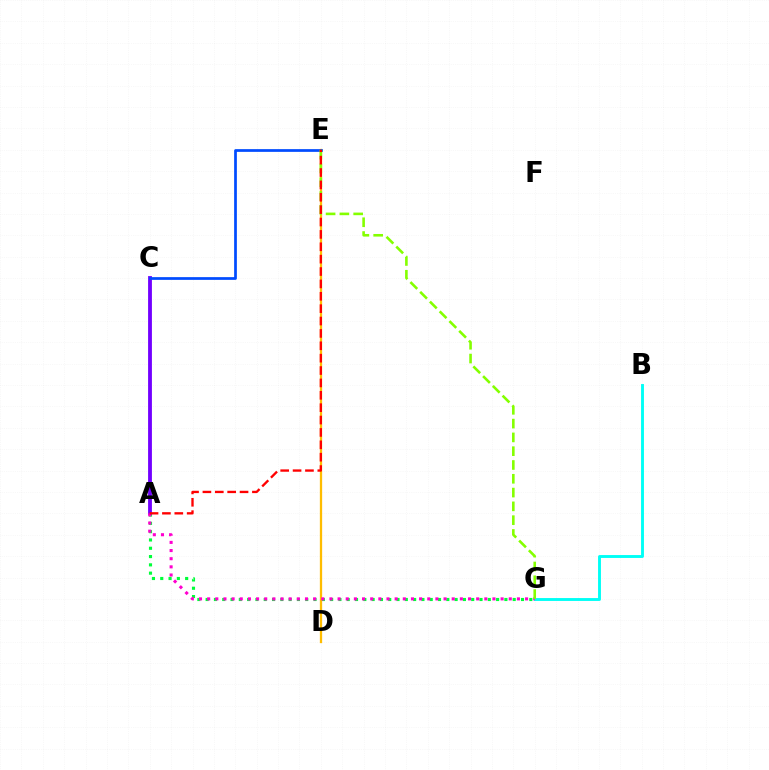{('A', 'G'): [{'color': '#00ff39', 'line_style': 'dotted', 'thickness': 2.25}, {'color': '#ff00cf', 'line_style': 'dotted', 'thickness': 2.21}], ('A', 'C'): [{'color': '#7200ff', 'line_style': 'solid', 'thickness': 2.75}], ('D', 'E'): [{'color': '#ffbd00', 'line_style': 'solid', 'thickness': 1.64}], ('B', 'G'): [{'color': '#00fff6', 'line_style': 'solid', 'thickness': 2.08}], ('C', 'E'): [{'color': '#004bff', 'line_style': 'solid', 'thickness': 1.96}], ('E', 'G'): [{'color': '#84ff00', 'line_style': 'dashed', 'thickness': 1.87}], ('A', 'E'): [{'color': '#ff0000', 'line_style': 'dashed', 'thickness': 1.68}]}